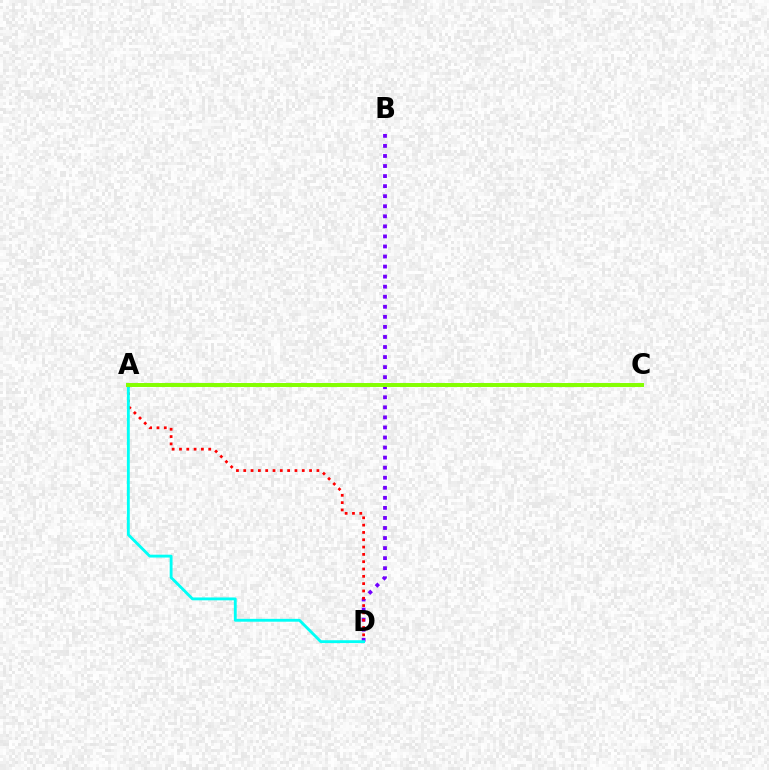{('B', 'D'): [{'color': '#7200ff', 'line_style': 'dotted', 'thickness': 2.73}], ('A', 'D'): [{'color': '#ff0000', 'line_style': 'dotted', 'thickness': 1.99}, {'color': '#00fff6', 'line_style': 'solid', 'thickness': 2.06}], ('A', 'C'): [{'color': '#84ff00', 'line_style': 'solid', 'thickness': 2.84}]}